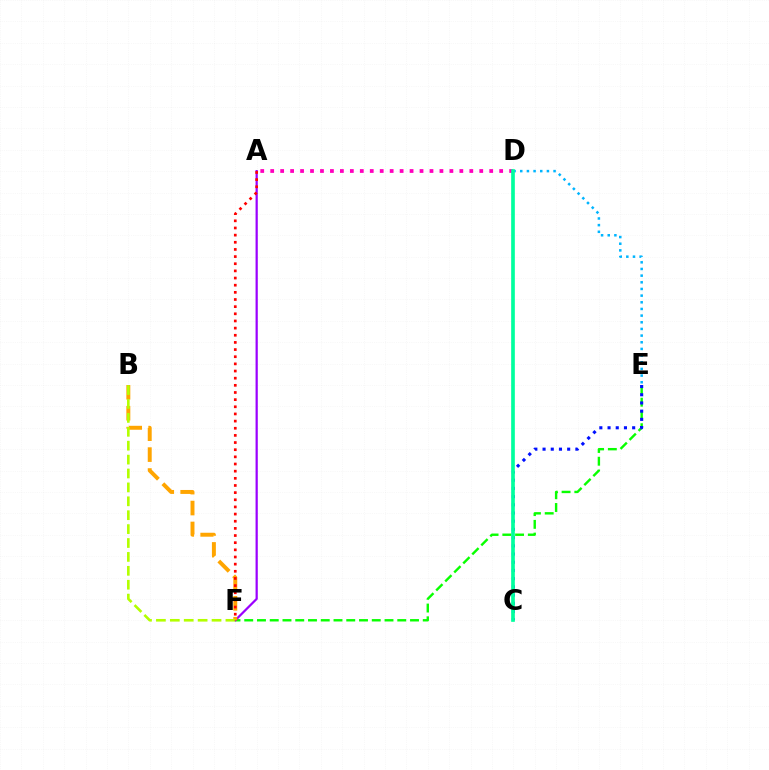{('A', 'D'): [{'color': '#ff00bd', 'line_style': 'dotted', 'thickness': 2.7}], ('E', 'F'): [{'color': '#08ff00', 'line_style': 'dashed', 'thickness': 1.73}], ('A', 'F'): [{'color': '#9b00ff', 'line_style': 'solid', 'thickness': 1.6}, {'color': '#ff0000', 'line_style': 'dotted', 'thickness': 1.94}], ('D', 'E'): [{'color': '#00b5ff', 'line_style': 'dotted', 'thickness': 1.81}], ('C', 'E'): [{'color': '#0010ff', 'line_style': 'dotted', 'thickness': 2.23}], ('B', 'F'): [{'color': '#ffa500', 'line_style': 'dashed', 'thickness': 2.84}, {'color': '#b3ff00', 'line_style': 'dashed', 'thickness': 1.89}], ('C', 'D'): [{'color': '#00ff9d', 'line_style': 'solid', 'thickness': 2.65}]}